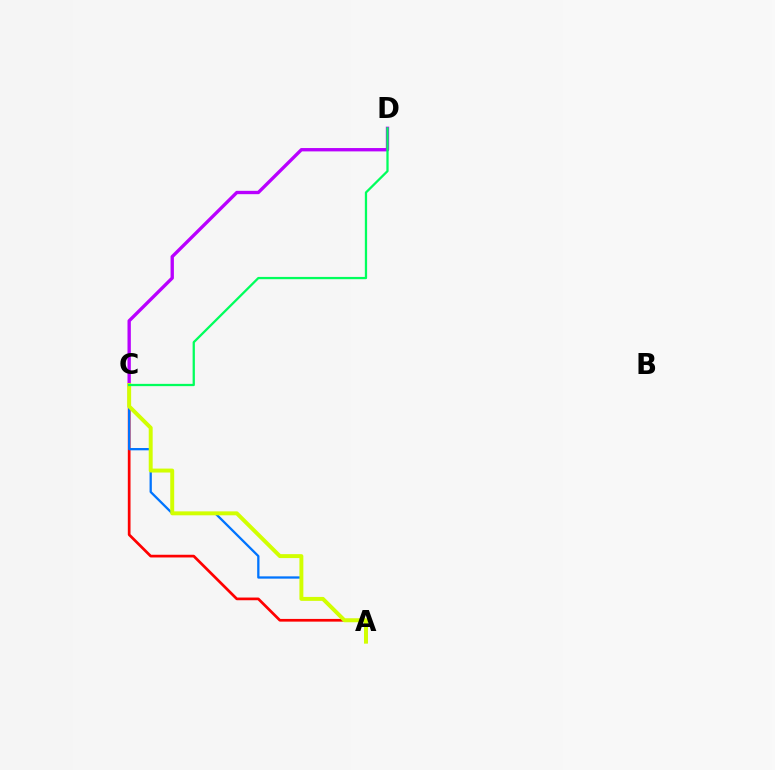{('A', 'C'): [{'color': '#ff0000', 'line_style': 'solid', 'thickness': 1.95}, {'color': '#0074ff', 'line_style': 'solid', 'thickness': 1.65}, {'color': '#d1ff00', 'line_style': 'solid', 'thickness': 2.83}], ('C', 'D'): [{'color': '#b900ff', 'line_style': 'solid', 'thickness': 2.41}, {'color': '#00ff5c', 'line_style': 'solid', 'thickness': 1.64}]}